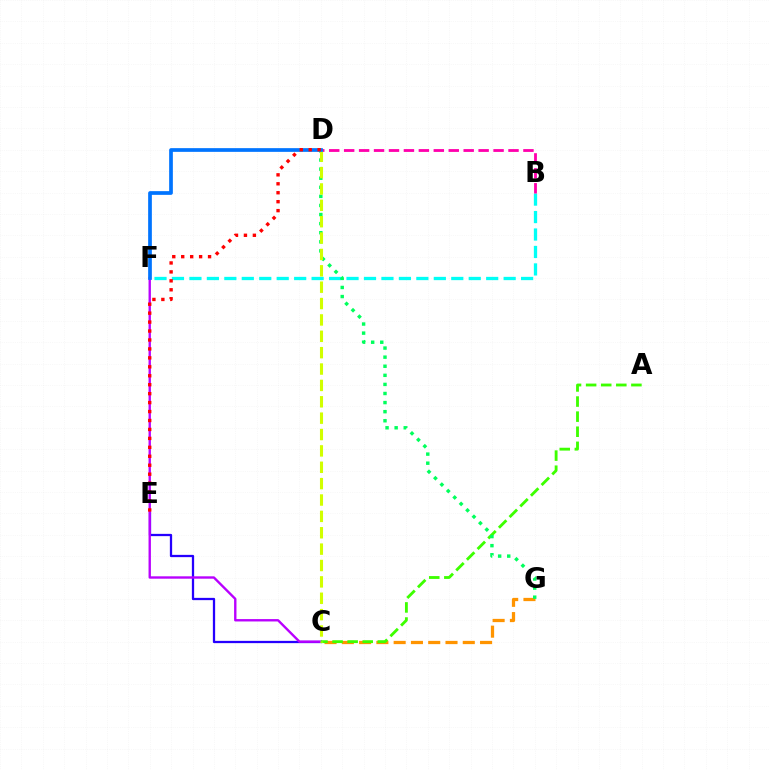{('C', 'E'): [{'color': '#2500ff', 'line_style': 'solid', 'thickness': 1.64}], ('B', 'F'): [{'color': '#00fff6', 'line_style': 'dashed', 'thickness': 2.37}], ('C', 'G'): [{'color': '#ff9400', 'line_style': 'dashed', 'thickness': 2.35}], ('C', 'F'): [{'color': '#b900ff', 'line_style': 'solid', 'thickness': 1.71}], ('A', 'C'): [{'color': '#3dff00', 'line_style': 'dashed', 'thickness': 2.05}], ('D', 'G'): [{'color': '#00ff5c', 'line_style': 'dotted', 'thickness': 2.47}], ('B', 'D'): [{'color': '#ff00ac', 'line_style': 'dashed', 'thickness': 2.03}], ('C', 'D'): [{'color': '#d1ff00', 'line_style': 'dashed', 'thickness': 2.22}], ('D', 'F'): [{'color': '#0074ff', 'line_style': 'solid', 'thickness': 2.67}], ('D', 'E'): [{'color': '#ff0000', 'line_style': 'dotted', 'thickness': 2.43}]}